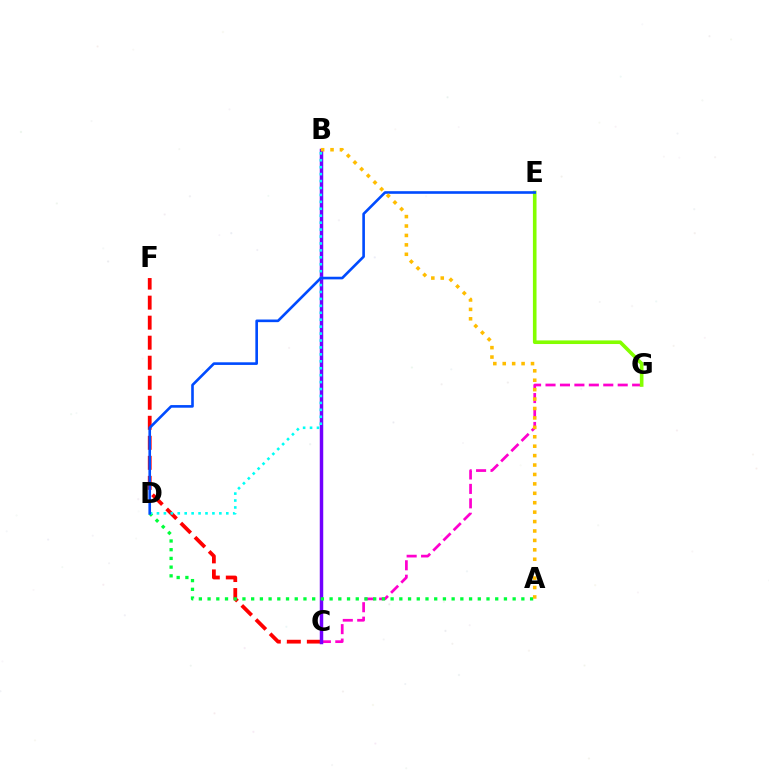{('C', 'G'): [{'color': '#ff00cf', 'line_style': 'dashed', 'thickness': 1.96}], ('C', 'F'): [{'color': '#ff0000', 'line_style': 'dashed', 'thickness': 2.72}], ('B', 'C'): [{'color': '#7200ff', 'line_style': 'solid', 'thickness': 2.5}], ('A', 'D'): [{'color': '#00ff39', 'line_style': 'dotted', 'thickness': 2.37}], ('B', 'D'): [{'color': '#00fff6', 'line_style': 'dotted', 'thickness': 1.88}], ('E', 'G'): [{'color': '#84ff00', 'line_style': 'solid', 'thickness': 2.6}], ('D', 'E'): [{'color': '#004bff', 'line_style': 'solid', 'thickness': 1.89}], ('A', 'B'): [{'color': '#ffbd00', 'line_style': 'dotted', 'thickness': 2.56}]}